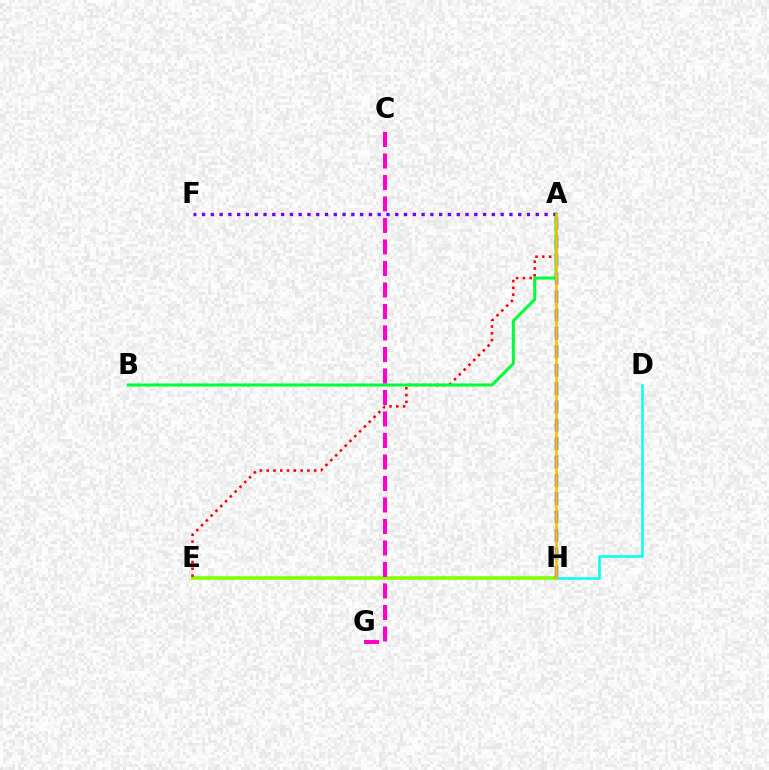{('E', 'H'): [{'color': '#84ff00', 'line_style': 'solid', 'thickness': 2.59}], ('A', 'E'): [{'color': '#ff0000', 'line_style': 'dotted', 'thickness': 1.85}], ('A', 'H'): [{'color': '#004bff', 'line_style': 'dashed', 'thickness': 2.49}, {'color': '#ffbd00', 'line_style': 'solid', 'thickness': 1.88}], ('A', 'B'): [{'color': '#00ff39', 'line_style': 'solid', 'thickness': 2.18}], ('D', 'H'): [{'color': '#00fff6', 'line_style': 'solid', 'thickness': 1.8}], ('A', 'F'): [{'color': '#7200ff', 'line_style': 'dotted', 'thickness': 2.39}], ('C', 'G'): [{'color': '#ff00cf', 'line_style': 'dashed', 'thickness': 2.92}]}